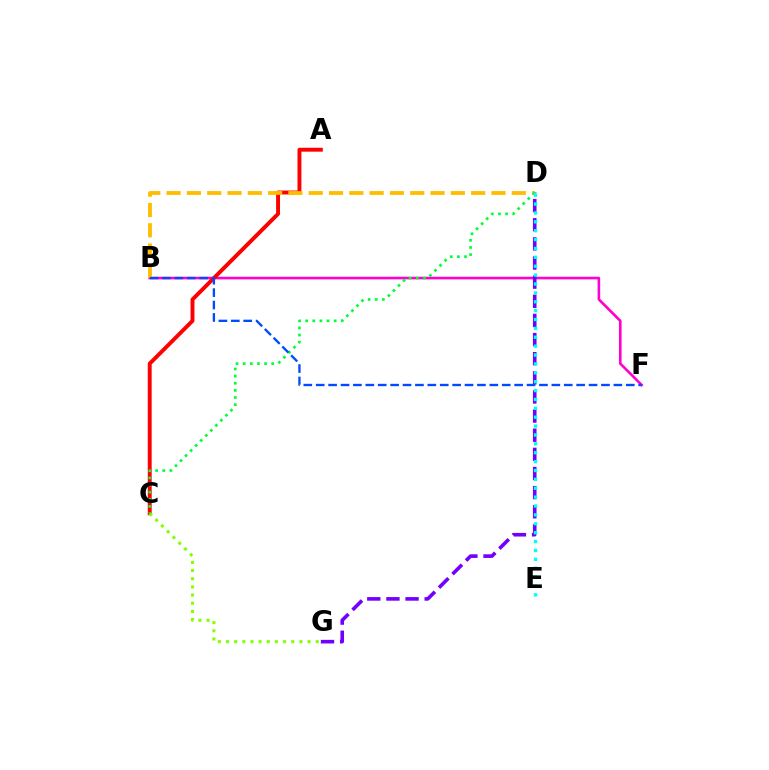{('B', 'F'): [{'color': '#ff00cf', 'line_style': 'solid', 'thickness': 1.88}, {'color': '#004bff', 'line_style': 'dashed', 'thickness': 1.68}], ('A', 'C'): [{'color': '#ff0000', 'line_style': 'solid', 'thickness': 2.82}], ('D', 'G'): [{'color': '#7200ff', 'line_style': 'dashed', 'thickness': 2.6}], ('C', 'G'): [{'color': '#84ff00', 'line_style': 'dotted', 'thickness': 2.22}], ('B', 'D'): [{'color': '#ffbd00', 'line_style': 'dashed', 'thickness': 2.76}], ('C', 'D'): [{'color': '#00ff39', 'line_style': 'dotted', 'thickness': 1.94}], ('D', 'E'): [{'color': '#00fff6', 'line_style': 'dotted', 'thickness': 2.41}]}